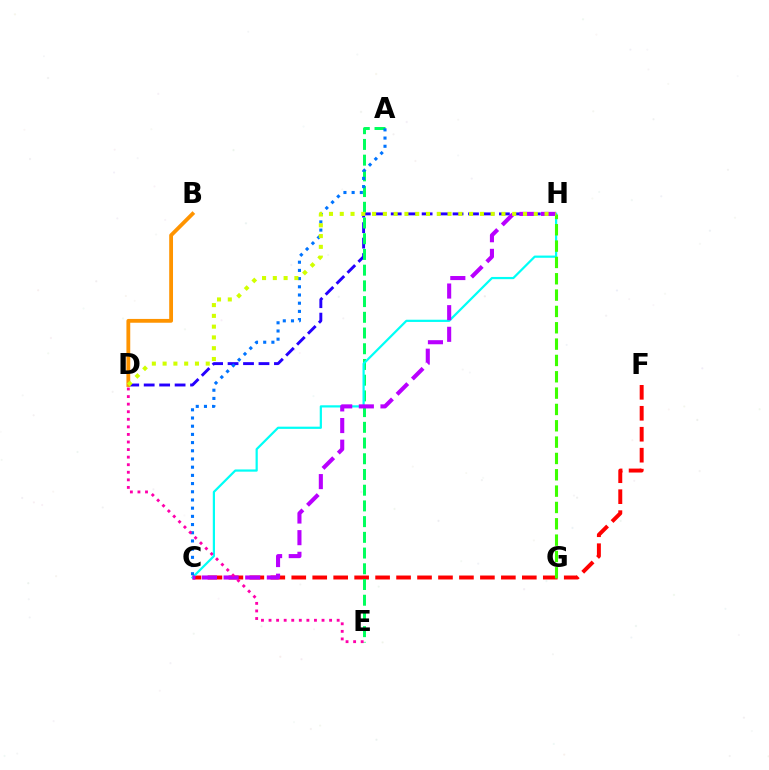{('C', 'F'): [{'color': '#ff0000', 'line_style': 'dashed', 'thickness': 2.85}], ('D', 'H'): [{'color': '#2500ff', 'line_style': 'dashed', 'thickness': 2.1}, {'color': '#d1ff00', 'line_style': 'dotted', 'thickness': 2.93}], ('A', 'E'): [{'color': '#00ff5c', 'line_style': 'dashed', 'thickness': 2.14}], ('C', 'H'): [{'color': '#00fff6', 'line_style': 'solid', 'thickness': 1.6}, {'color': '#b900ff', 'line_style': 'dashed', 'thickness': 2.94}], ('A', 'C'): [{'color': '#0074ff', 'line_style': 'dotted', 'thickness': 2.23}], ('B', 'D'): [{'color': '#ff9400', 'line_style': 'solid', 'thickness': 2.75}], ('G', 'H'): [{'color': '#3dff00', 'line_style': 'dashed', 'thickness': 2.22}], ('D', 'E'): [{'color': '#ff00ac', 'line_style': 'dotted', 'thickness': 2.06}]}